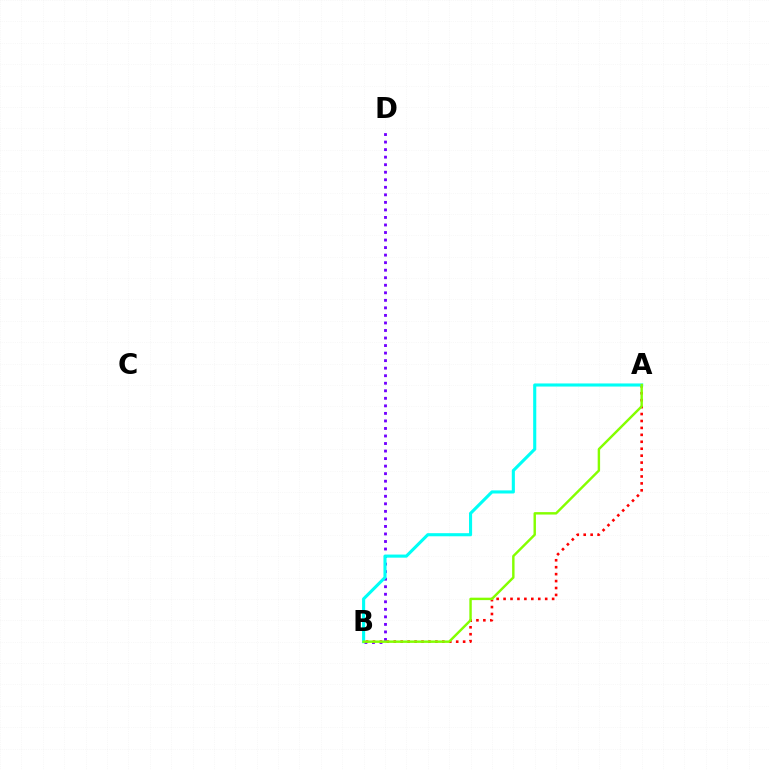{('B', 'D'): [{'color': '#7200ff', 'line_style': 'dotted', 'thickness': 2.05}], ('A', 'B'): [{'color': '#ff0000', 'line_style': 'dotted', 'thickness': 1.88}, {'color': '#00fff6', 'line_style': 'solid', 'thickness': 2.23}, {'color': '#84ff00', 'line_style': 'solid', 'thickness': 1.75}]}